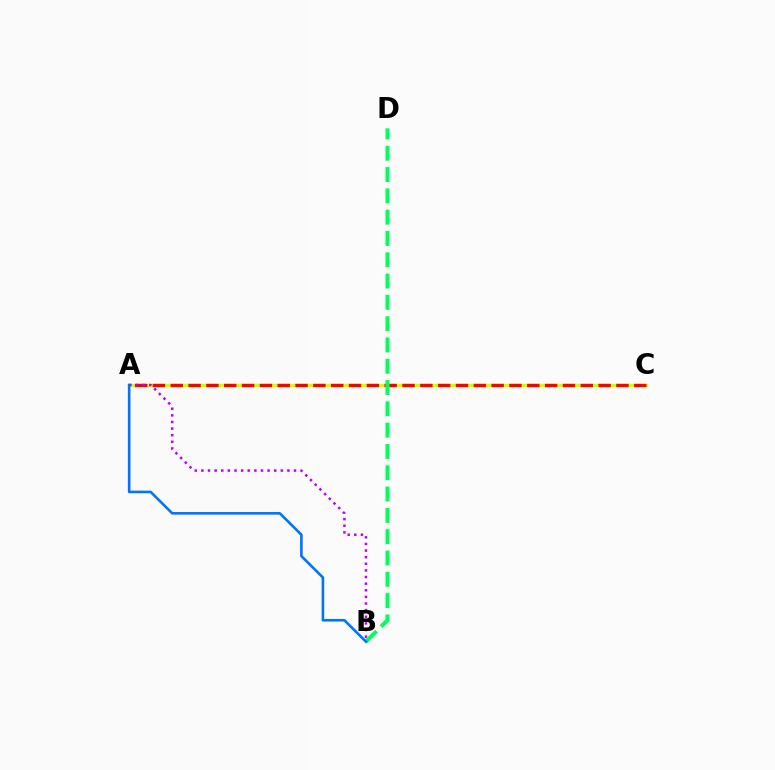{('A', 'C'): [{'color': '#d1ff00', 'line_style': 'solid', 'thickness': 2.44}, {'color': '#ff0000', 'line_style': 'dashed', 'thickness': 2.42}], ('A', 'B'): [{'color': '#b900ff', 'line_style': 'dotted', 'thickness': 1.8}, {'color': '#0074ff', 'line_style': 'solid', 'thickness': 1.88}], ('B', 'D'): [{'color': '#00ff5c', 'line_style': 'dashed', 'thickness': 2.89}]}